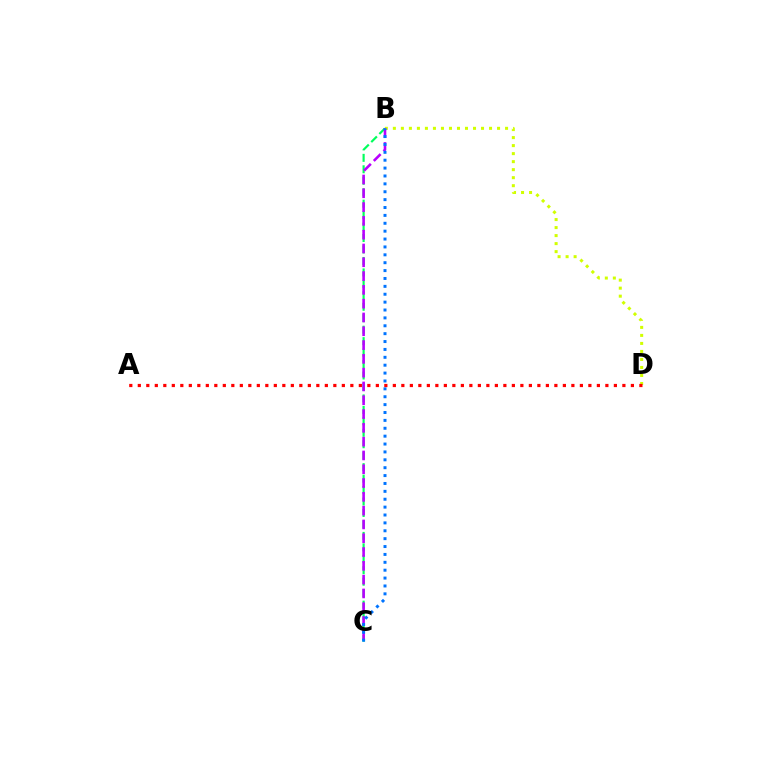{('B', 'D'): [{'color': '#d1ff00', 'line_style': 'dotted', 'thickness': 2.18}], ('B', 'C'): [{'color': '#00ff5c', 'line_style': 'dashed', 'thickness': 1.56}, {'color': '#b900ff', 'line_style': 'dashed', 'thickness': 1.87}, {'color': '#0074ff', 'line_style': 'dotted', 'thickness': 2.14}], ('A', 'D'): [{'color': '#ff0000', 'line_style': 'dotted', 'thickness': 2.31}]}